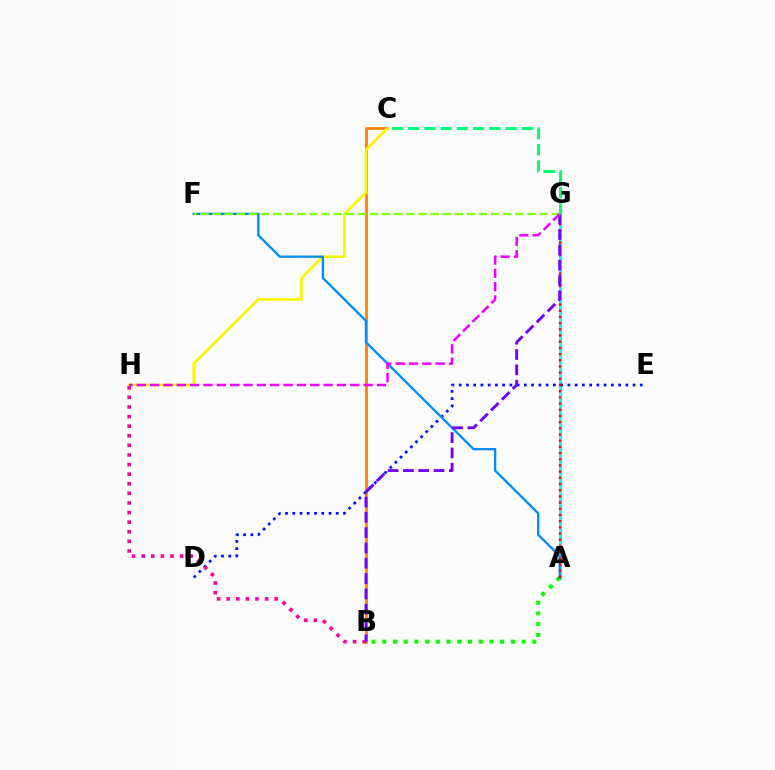{('B', 'C'): [{'color': '#ff7c00', 'line_style': 'solid', 'thickness': 1.95}], ('C', 'H'): [{'color': '#fcf500', 'line_style': 'solid', 'thickness': 1.93}], ('A', 'G'): [{'color': '#00fff6', 'line_style': 'solid', 'thickness': 2.11}, {'color': '#ff0000', 'line_style': 'dotted', 'thickness': 1.68}], ('D', 'E'): [{'color': '#0010ff', 'line_style': 'dotted', 'thickness': 1.97}], ('B', 'H'): [{'color': '#ff0094', 'line_style': 'dotted', 'thickness': 2.61}], ('A', 'B'): [{'color': '#08ff00', 'line_style': 'dotted', 'thickness': 2.91}], ('A', 'F'): [{'color': '#008cff', 'line_style': 'solid', 'thickness': 1.68}], ('F', 'G'): [{'color': '#84ff00', 'line_style': 'dashed', 'thickness': 1.65}], ('B', 'G'): [{'color': '#7200ff', 'line_style': 'dashed', 'thickness': 2.08}], ('G', 'H'): [{'color': '#ee00ff', 'line_style': 'dashed', 'thickness': 1.81}], ('C', 'G'): [{'color': '#00ff74', 'line_style': 'dashed', 'thickness': 2.2}]}